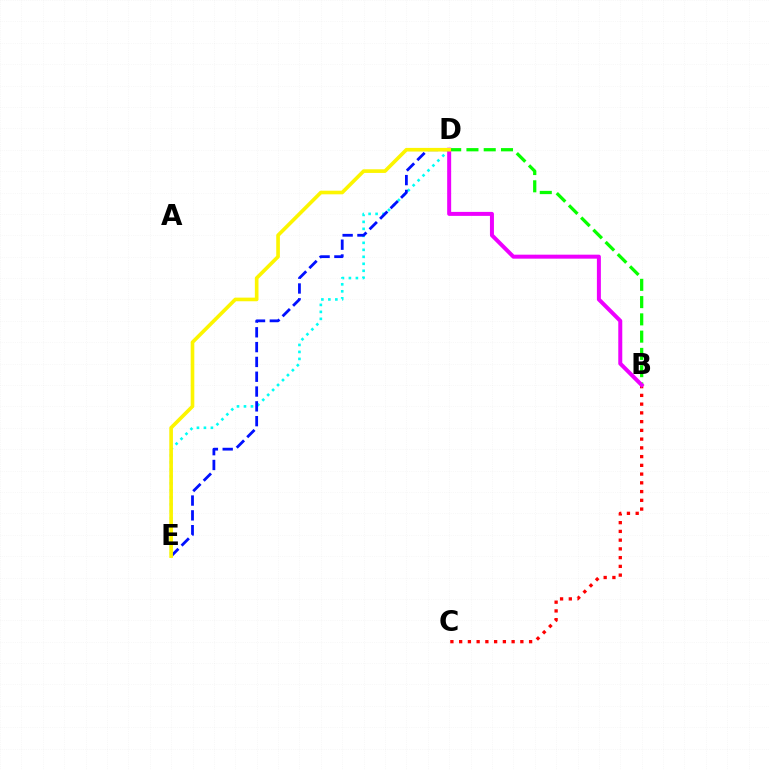{('D', 'E'): [{'color': '#00fff6', 'line_style': 'dotted', 'thickness': 1.9}, {'color': '#0010ff', 'line_style': 'dashed', 'thickness': 2.01}, {'color': '#fcf500', 'line_style': 'solid', 'thickness': 2.62}], ('B', 'C'): [{'color': '#ff0000', 'line_style': 'dotted', 'thickness': 2.38}], ('B', 'D'): [{'color': '#08ff00', 'line_style': 'dashed', 'thickness': 2.35}, {'color': '#ee00ff', 'line_style': 'solid', 'thickness': 2.87}]}